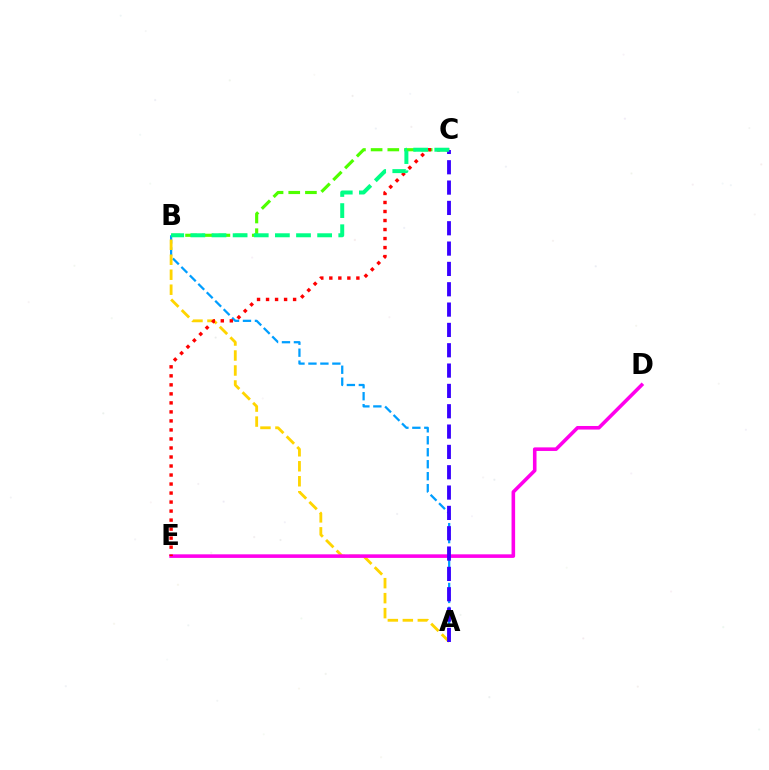{('B', 'C'): [{'color': '#4fff00', 'line_style': 'dashed', 'thickness': 2.27}, {'color': '#00ff86', 'line_style': 'dashed', 'thickness': 2.87}], ('A', 'B'): [{'color': '#009eff', 'line_style': 'dashed', 'thickness': 1.63}, {'color': '#ffd500', 'line_style': 'dashed', 'thickness': 2.04}], ('D', 'E'): [{'color': '#ff00ed', 'line_style': 'solid', 'thickness': 2.58}], ('C', 'E'): [{'color': '#ff0000', 'line_style': 'dotted', 'thickness': 2.45}], ('A', 'C'): [{'color': '#3700ff', 'line_style': 'dashed', 'thickness': 2.76}]}